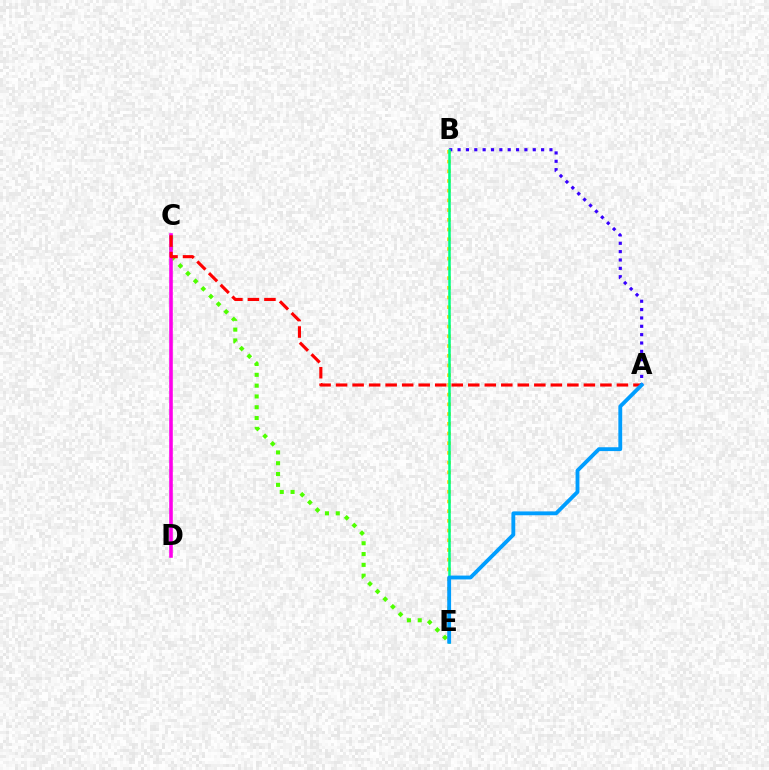{('C', 'E'): [{'color': '#4fff00', 'line_style': 'dotted', 'thickness': 2.94}], ('B', 'E'): [{'color': '#ffd500', 'line_style': 'dotted', 'thickness': 2.64}, {'color': '#00ff86', 'line_style': 'solid', 'thickness': 1.83}], ('C', 'D'): [{'color': '#ff00ed', 'line_style': 'solid', 'thickness': 2.59}], ('A', 'B'): [{'color': '#3700ff', 'line_style': 'dotted', 'thickness': 2.27}], ('A', 'C'): [{'color': '#ff0000', 'line_style': 'dashed', 'thickness': 2.24}], ('A', 'E'): [{'color': '#009eff', 'line_style': 'solid', 'thickness': 2.77}]}